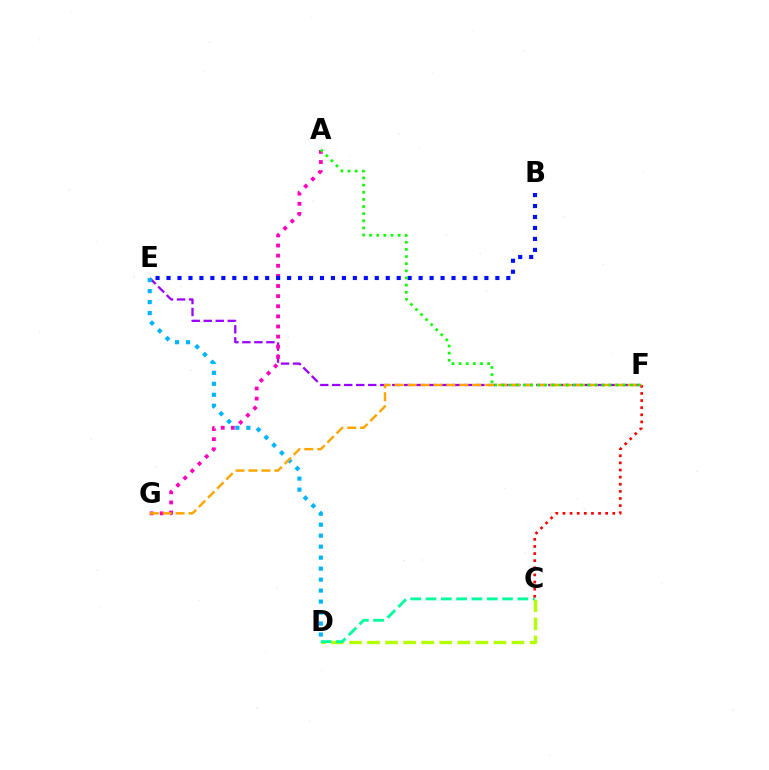{('E', 'F'): [{'color': '#9b00ff', 'line_style': 'dashed', 'thickness': 1.63}], ('C', 'D'): [{'color': '#b3ff00', 'line_style': 'dashed', 'thickness': 2.45}, {'color': '#00ff9d', 'line_style': 'dashed', 'thickness': 2.08}], ('A', 'G'): [{'color': '#ff00bd', 'line_style': 'dotted', 'thickness': 2.75}], ('D', 'E'): [{'color': '#00b5ff', 'line_style': 'dotted', 'thickness': 2.98}], ('C', 'F'): [{'color': '#ff0000', 'line_style': 'dotted', 'thickness': 1.93}], ('F', 'G'): [{'color': '#ffa500', 'line_style': 'dashed', 'thickness': 1.76}], ('B', 'E'): [{'color': '#0010ff', 'line_style': 'dotted', 'thickness': 2.98}], ('A', 'F'): [{'color': '#08ff00', 'line_style': 'dotted', 'thickness': 1.94}]}